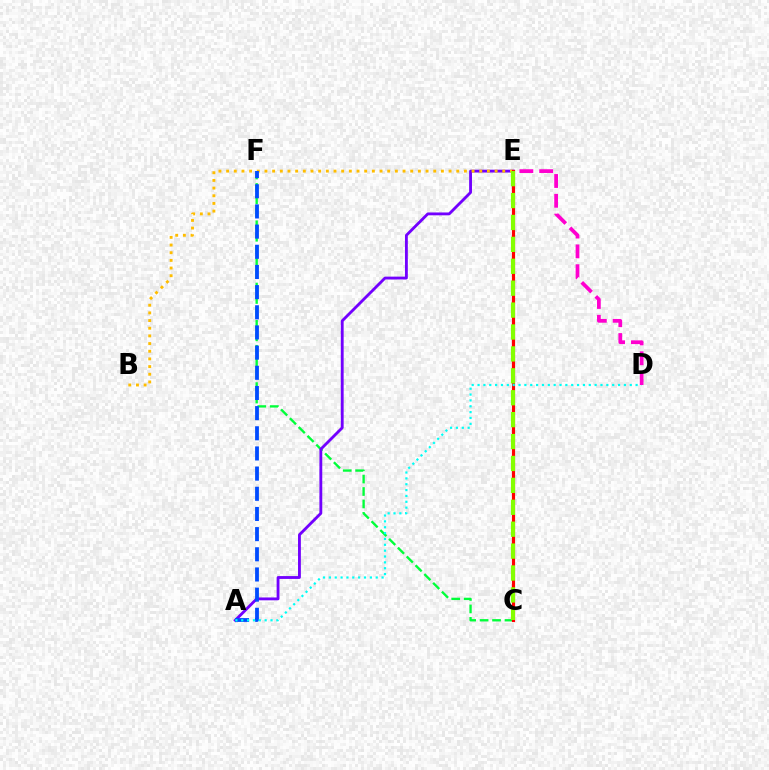{('C', 'F'): [{'color': '#00ff39', 'line_style': 'dashed', 'thickness': 1.69}], ('A', 'E'): [{'color': '#7200ff', 'line_style': 'solid', 'thickness': 2.05}], ('B', 'E'): [{'color': '#ffbd00', 'line_style': 'dotted', 'thickness': 2.08}], ('C', 'E'): [{'color': '#ff0000', 'line_style': 'solid', 'thickness': 2.28}, {'color': '#84ff00', 'line_style': 'dashed', 'thickness': 2.98}], ('A', 'F'): [{'color': '#004bff', 'line_style': 'dashed', 'thickness': 2.74}], ('A', 'D'): [{'color': '#00fff6', 'line_style': 'dotted', 'thickness': 1.59}], ('D', 'E'): [{'color': '#ff00cf', 'line_style': 'dashed', 'thickness': 2.69}]}